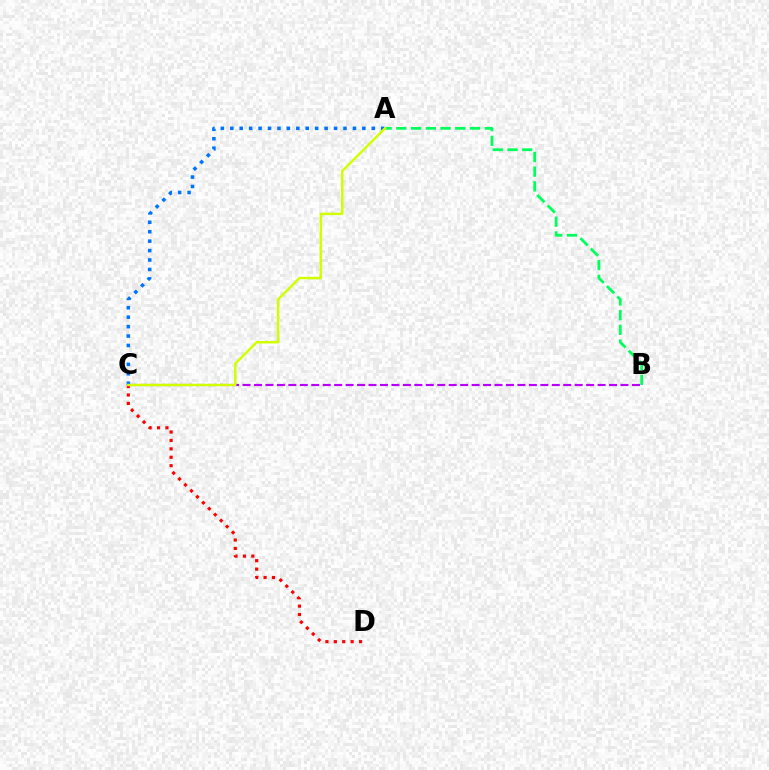{('B', 'C'): [{'color': '#b900ff', 'line_style': 'dashed', 'thickness': 1.56}], ('C', 'D'): [{'color': '#ff0000', 'line_style': 'dotted', 'thickness': 2.29}], ('A', 'C'): [{'color': '#0074ff', 'line_style': 'dotted', 'thickness': 2.56}, {'color': '#d1ff00', 'line_style': 'solid', 'thickness': 1.77}], ('A', 'B'): [{'color': '#00ff5c', 'line_style': 'dashed', 'thickness': 2.0}]}